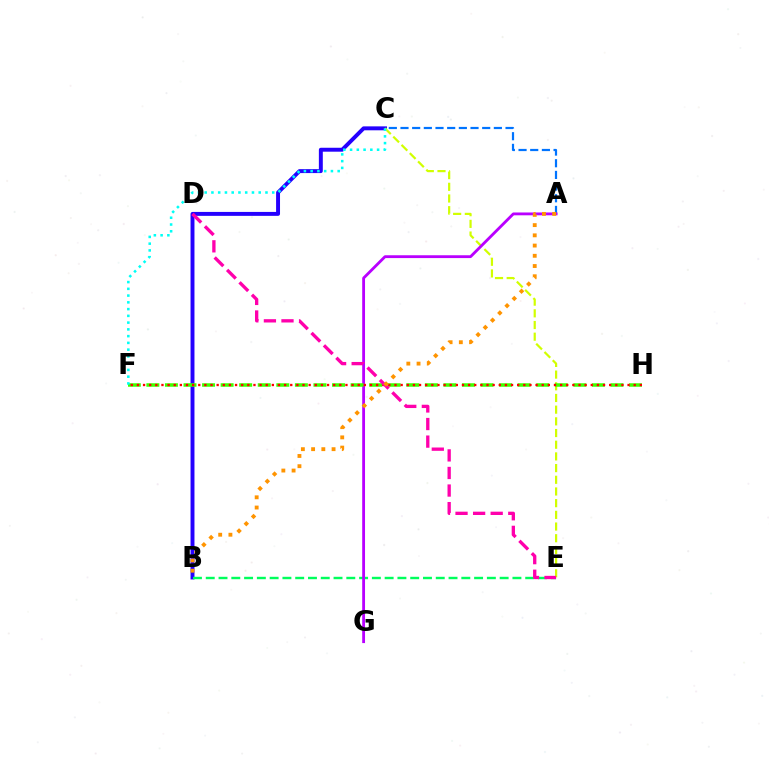{('B', 'C'): [{'color': '#2500ff', 'line_style': 'solid', 'thickness': 2.83}], ('A', 'C'): [{'color': '#0074ff', 'line_style': 'dashed', 'thickness': 1.59}], ('C', 'E'): [{'color': '#d1ff00', 'line_style': 'dashed', 'thickness': 1.59}], ('B', 'E'): [{'color': '#00ff5c', 'line_style': 'dashed', 'thickness': 1.74}], ('A', 'G'): [{'color': '#b900ff', 'line_style': 'solid', 'thickness': 2.04}], ('F', 'H'): [{'color': '#3dff00', 'line_style': 'dashed', 'thickness': 2.52}, {'color': '#ff0000', 'line_style': 'dotted', 'thickness': 1.67}], ('D', 'E'): [{'color': '#ff00ac', 'line_style': 'dashed', 'thickness': 2.39}], ('A', 'B'): [{'color': '#ff9400', 'line_style': 'dotted', 'thickness': 2.78}], ('C', 'F'): [{'color': '#00fff6', 'line_style': 'dotted', 'thickness': 1.84}]}